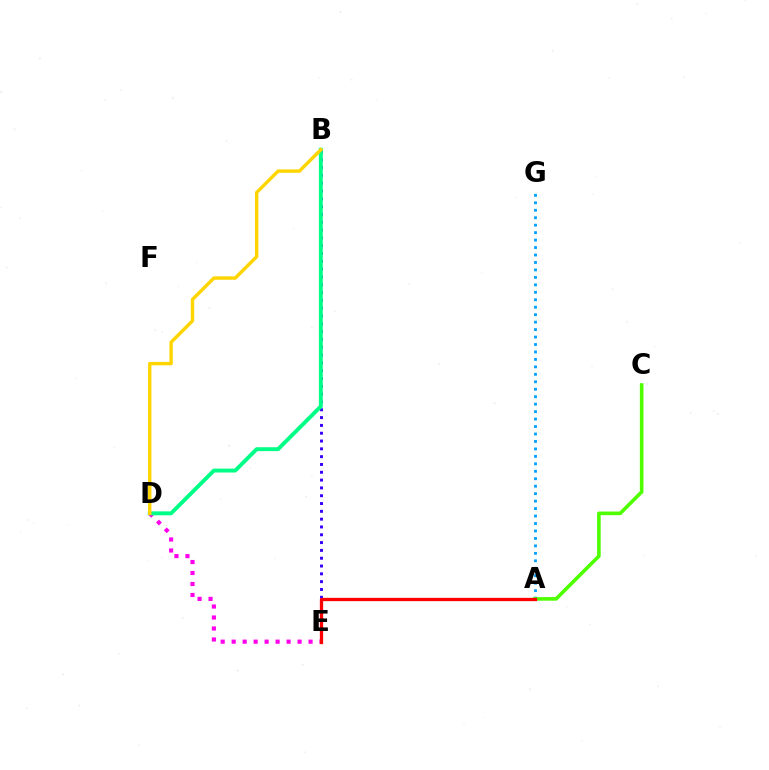{('D', 'E'): [{'color': '#ff00ed', 'line_style': 'dotted', 'thickness': 2.98}], ('B', 'E'): [{'color': '#3700ff', 'line_style': 'dotted', 'thickness': 2.12}], ('A', 'G'): [{'color': '#009eff', 'line_style': 'dotted', 'thickness': 2.03}], ('B', 'D'): [{'color': '#00ff86', 'line_style': 'solid', 'thickness': 2.82}, {'color': '#ffd500', 'line_style': 'solid', 'thickness': 2.46}], ('A', 'C'): [{'color': '#4fff00', 'line_style': 'solid', 'thickness': 2.6}], ('A', 'E'): [{'color': '#ff0000', 'line_style': 'solid', 'thickness': 2.37}]}